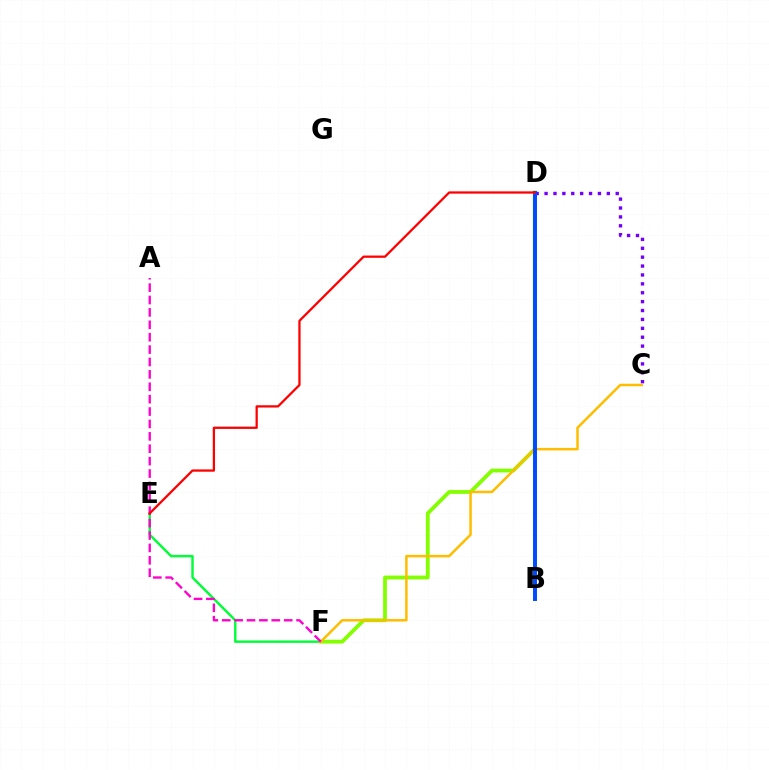{('E', 'F'): [{'color': '#00ff39', 'line_style': 'solid', 'thickness': 1.75}], ('C', 'D'): [{'color': '#7200ff', 'line_style': 'dotted', 'thickness': 2.42}], ('B', 'D'): [{'color': '#00fff6', 'line_style': 'dashed', 'thickness': 1.66}, {'color': '#004bff', 'line_style': 'solid', 'thickness': 2.84}], ('D', 'F'): [{'color': '#84ff00', 'line_style': 'solid', 'thickness': 2.74}], ('C', 'F'): [{'color': '#ffbd00', 'line_style': 'solid', 'thickness': 1.81}], ('A', 'F'): [{'color': '#ff00cf', 'line_style': 'dashed', 'thickness': 1.68}], ('D', 'E'): [{'color': '#ff0000', 'line_style': 'solid', 'thickness': 1.63}]}